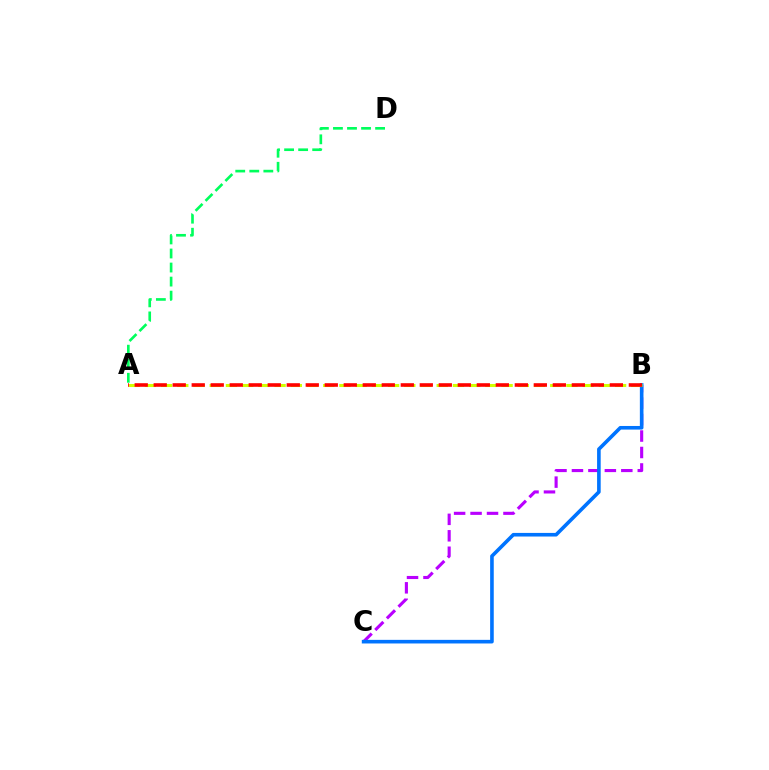{('B', 'C'): [{'color': '#b900ff', 'line_style': 'dashed', 'thickness': 2.24}, {'color': '#0074ff', 'line_style': 'solid', 'thickness': 2.6}], ('A', 'B'): [{'color': '#d1ff00', 'line_style': 'dashed', 'thickness': 2.2}, {'color': '#ff0000', 'line_style': 'dashed', 'thickness': 2.58}], ('A', 'D'): [{'color': '#00ff5c', 'line_style': 'dashed', 'thickness': 1.91}]}